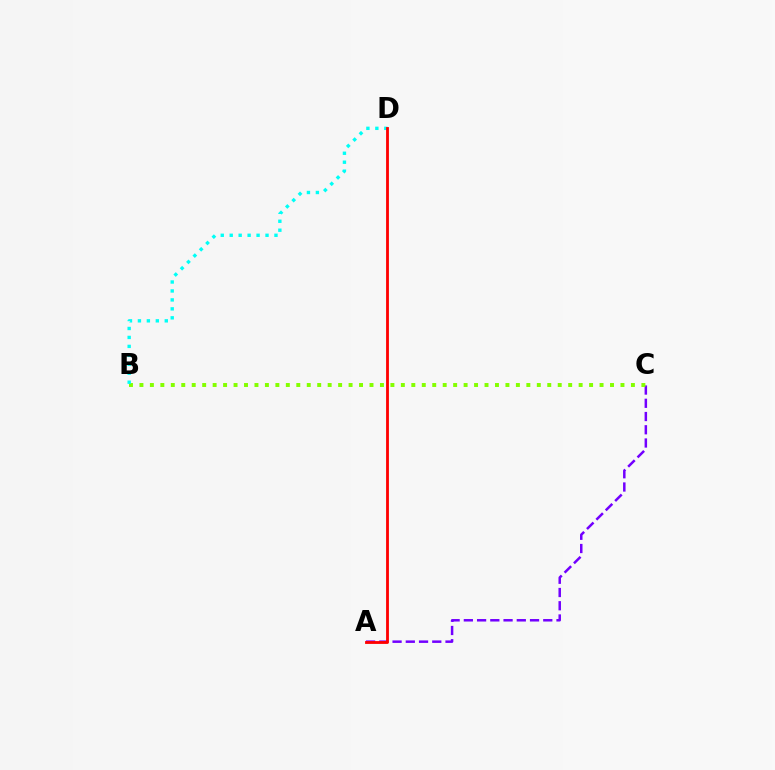{('A', 'C'): [{'color': '#7200ff', 'line_style': 'dashed', 'thickness': 1.8}], ('B', 'C'): [{'color': '#84ff00', 'line_style': 'dotted', 'thickness': 2.84}], ('B', 'D'): [{'color': '#00fff6', 'line_style': 'dotted', 'thickness': 2.43}], ('A', 'D'): [{'color': '#ff0000', 'line_style': 'solid', 'thickness': 2.03}]}